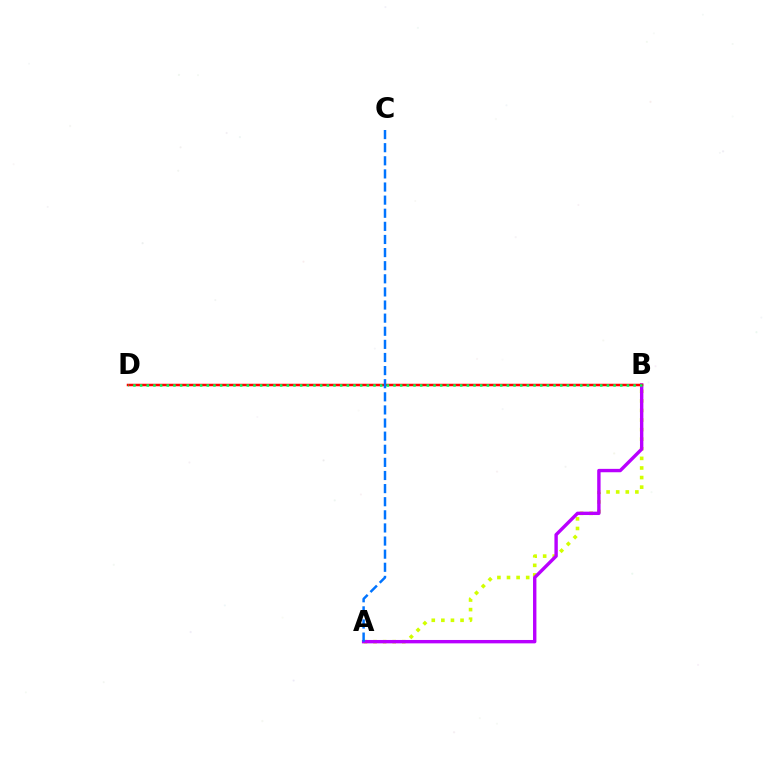{('A', 'B'): [{'color': '#d1ff00', 'line_style': 'dotted', 'thickness': 2.61}, {'color': '#b900ff', 'line_style': 'solid', 'thickness': 2.44}], ('B', 'D'): [{'color': '#ff0000', 'line_style': 'solid', 'thickness': 1.8}, {'color': '#00ff5c', 'line_style': 'dotted', 'thickness': 1.81}], ('A', 'C'): [{'color': '#0074ff', 'line_style': 'dashed', 'thickness': 1.78}]}